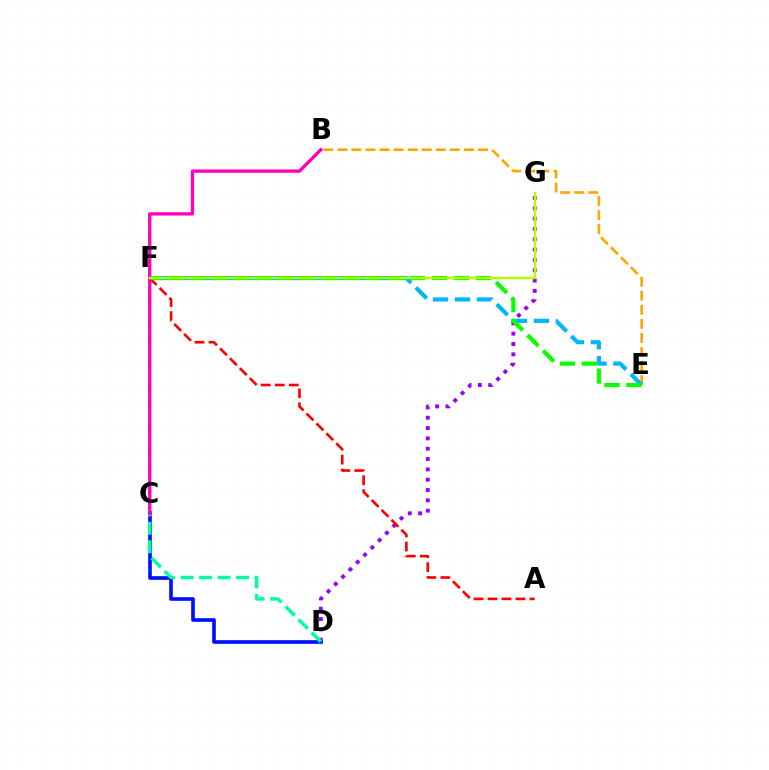{('B', 'E'): [{'color': '#ffa500', 'line_style': 'dashed', 'thickness': 1.91}], ('D', 'G'): [{'color': '#9b00ff', 'line_style': 'dotted', 'thickness': 2.81}], ('A', 'F'): [{'color': '#ff0000', 'line_style': 'dashed', 'thickness': 1.9}], ('E', 'F'): [{'color': '#00b5ff', 'line_style': 'dashed', 'thickness': 2.98}, {'color': '#08ff00', 'line_style': 'dashed', 'thickness': 2.99}], ('C', 'D'): [{'color': '#0010ff', 'line_style': 'solid', 'thickness': 2.63}, {'color': '#00ff9d', 'line_style': 'dashed', 'thickness': 2.51}], ('B', 'C'): [{'color': '#ff00bd', 'line_style': 'solid', 'thickness': 2.39}], ('F', 'G'): [{'color': '#b3ff00', 'line_style': 'solid', 'thickness': 1.74}]}